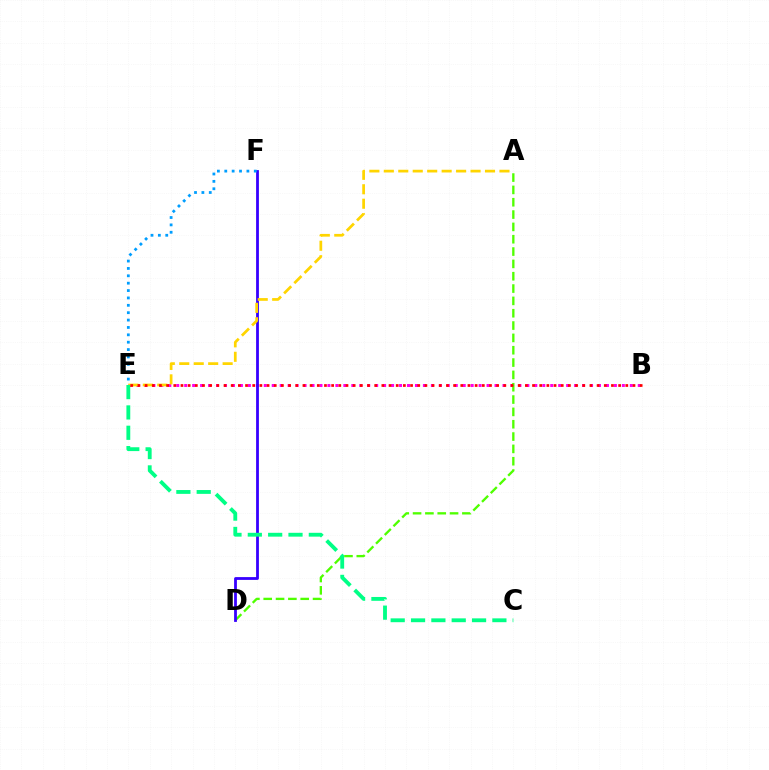{('B', 'E'): [{'color': '#ff00ed', 'line_style': 'dotted', 'thickness': 2.16}, {'color': '#ff0000', 'line_style': 'dotted', 'thickness': 1.95}], ('A', 'D'): [{'color': '#4fff00', 'line_style': 'dashed', 'thickness': 1.68}], ('D', 'F'): [{'color': '#3700ff', 'line_style': 'solid', 'thickness': 2.01}], ('A', 'E'): [{'color': '#ffd500', 'line_style': 'dashed', 'thickness': 1.96}], ('E', 'F'): [{'color': '#009eff', 'line_style': 'dotted', 'thickness': 2.0}], ('C', 'E'): [{'color': '#00ff86', 'line_style': 'dashed', 'thickness': 2.76}]}